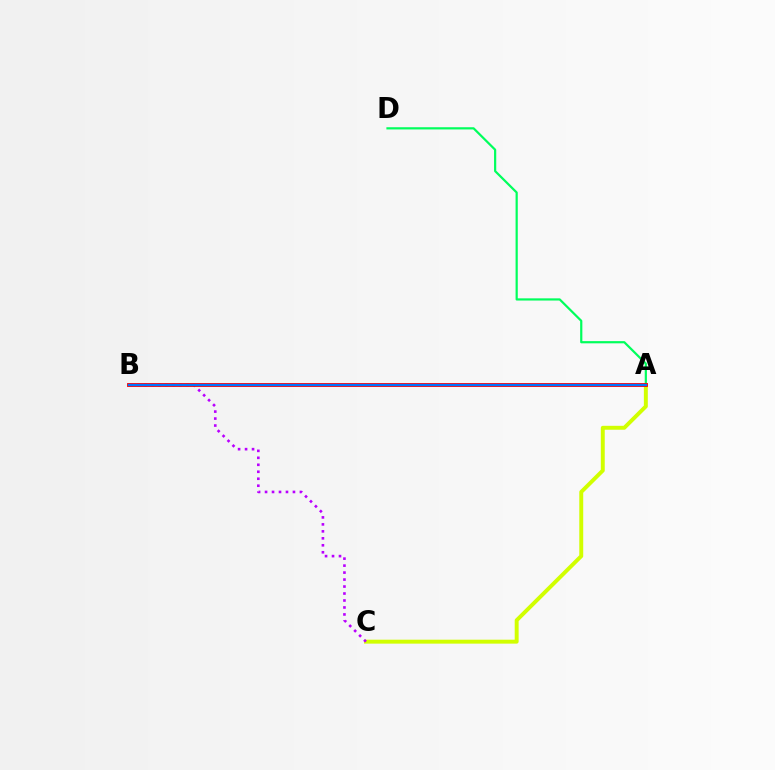{('A', 'C'): [{'color': '#d1ff00', 'line_style': 'solid', 'thickness': 2.83}], ('A', 'D'): [{'color': '#00ff5c', 'line_style': 'solid', 'thickness': 1.59}], ('B', 'C'): [{'color': '#b900ff', 'line_style': 'dotted', 'thickness': 1.89}], ('A', 'B'): [{'color': '#ff0000', 'line_style': 'solid', 'thickness': 2.76}, {'color': '#0074ff', 'line_style': 'solid', 'thickness': 1.63}]}